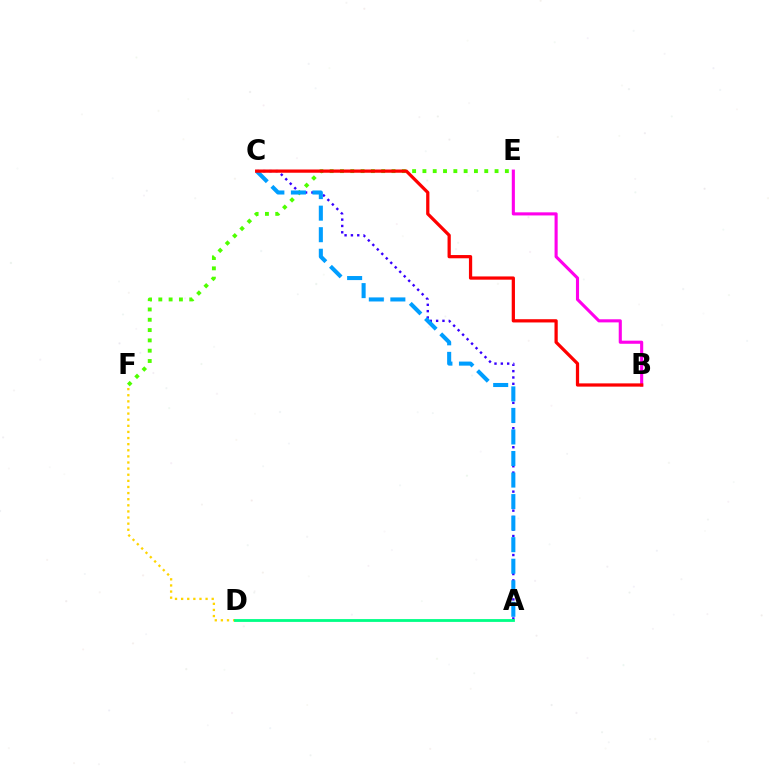{('E', 'F'): [{'color': '#4fff00', 'line_style': 'dotted', 'thickness': 2.8}], ('D', 'F'): [{'color': '#ffd500', 'line_style': 'dotted', 'thickness': 1.66}], ('A', 'C'): [{'color': '#3700ff', 'line_style': 'dotted', 'thickness': 1.72}, {'color': '#009eff', 'line_style': 'dashed', 'thickness': 2.93}], ('A', 'D'): [{'color': '#00ff86', 'line_style': 'solid', 'thickness': 2.02}], ('B', 'E'): [{'color': '#ff00ed', 'line_style': 'solid', 'thickness': 2.24}], ('B', 'C'): [{'color': '#ff0000', 'line_style': 'solid', 'thickness': 2.34}]}